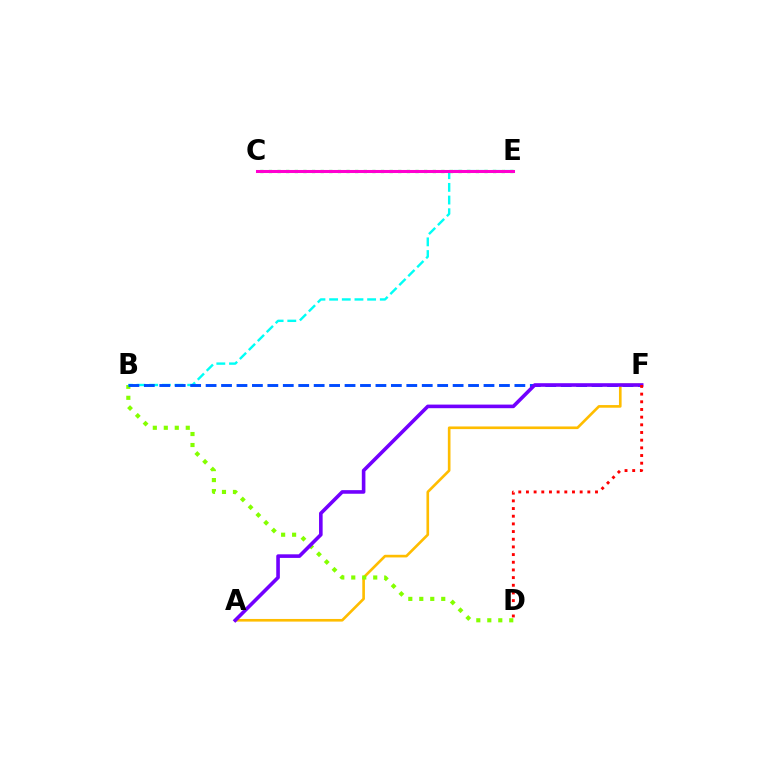{('A', 'F'): [{'color': '#ffbd00', 'line_style': 'solid', 'thickness': 1.9}, {'color': '#7200ff', 'line_style': 'solid', 'thickness': 2.59}], ('B', 'D'): [{'color': '#84ff00', 'line_style': 'dotted', 'thickness': 2.98}], ('B', 'E'): [{'color': '#00fff6', 'line_style': 'dashed', 'thickness': 1.72}], ('B', 'F'): [{'color': '#004bff', 'line_style': 'dashed', 'thickness': 2.1}], ('C', 'E'): [{'color': '#00ff39', 'line_style': 'dotted', 'thickness': 2.34}, {'color': '#ff00cf', 'line_style': 'solid', 'thickness': 2.19}], ('D', 'F'): [{'color': '#ff0000', 'line_style': 'dotted', 'thickness': 2.08}]}